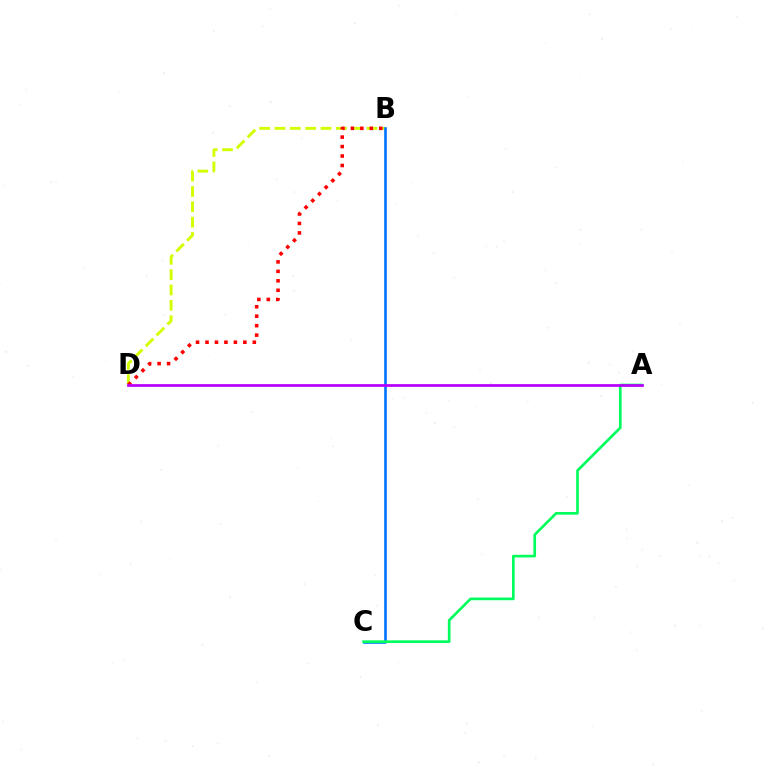{('B', 'D'): [{'color': '#d1ff00', 'line_style': 'dashed', 'thickness': 2.08}, {'color': '#ff0000', 'line_style': 'dotted', 'thickness': 2.57}], ('B', 'C'): [{'color': '#0074ff', 'line_style': 'solid', 'thickness': 1.89}], ('A', 'C'): [{'color': '#00ff5c', 'line_style': 'solid', 'thickness': 1.92}], ('A', 'D'): [{'color': '#b900ff', 'line_style': 'solid', 'thickness': 1.97}]}